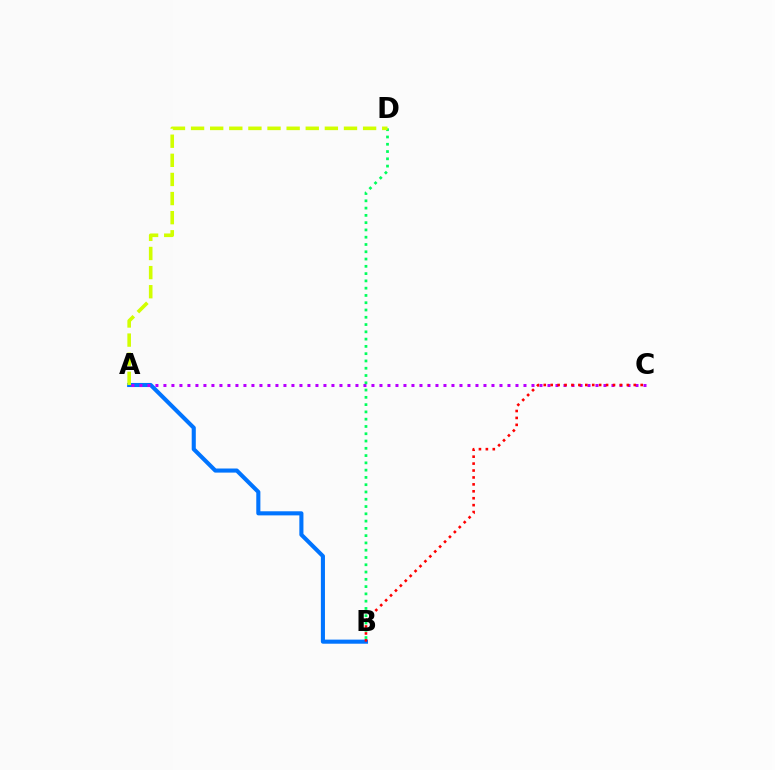{('A', 'B'): [{'color': '#0074ff', 'line_style': 'solid', 'thickness': 2.95}], ('A', 'C'): [{'color': '#b900ff', 'line_style': 'dotted', 'thickness': 2.17}], ('B', 'D'): [{'color': '#00ff5c', 'line_style': 'dotted', 'thickness': 1.98}], ('A', 'D'): [{'color': '#d1ff00', 'line_style': 'dashed', 'thickness': 2.6}], ('B', 'C'): [{'color': '#ff0000', 'line_style': 'dotted', 'thickness': 1.88}]}